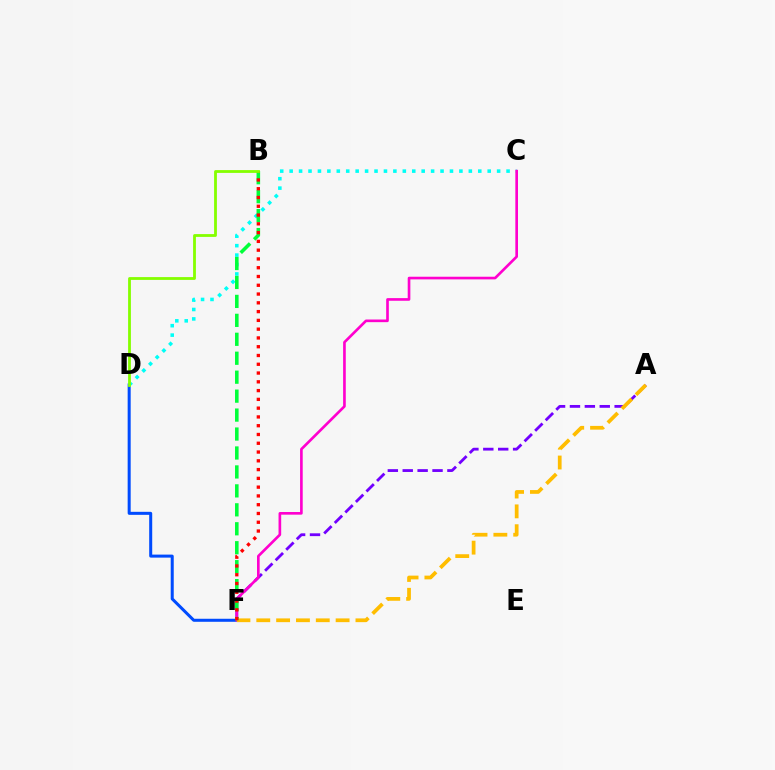{('D', 'F'): [{'color': '#004bff', 'line_style': 'solid', 'thickness': 2.18}], ('C', 'D'): [{'color': '#00fff6', 'line_style': 'dotted', 'thickness': 2.56}], ('A', 'F'): [{'color': '#7200ff', 'line_style': 'dashed', 'thickness': 2.02}, {'color': '#ffbd00', 'line_style': 'dashed', 'thickness': 2.69}], ('C', 'F'): [{'color': '#ff00cf', 'line_style': 'solid', 'thickness': 1.91}], ('B', 'F'): [{'color': '#00ff39', 'line_style': 'dashed', 'thickness': 2.57}, {'color': '#ff0000', 'line_style': 'dotted', 'thickness': 2.38}], ('B', 'D'): [{'color': '#84ff00', 'line_style': 'solid', 'thickness': 2.02}]}